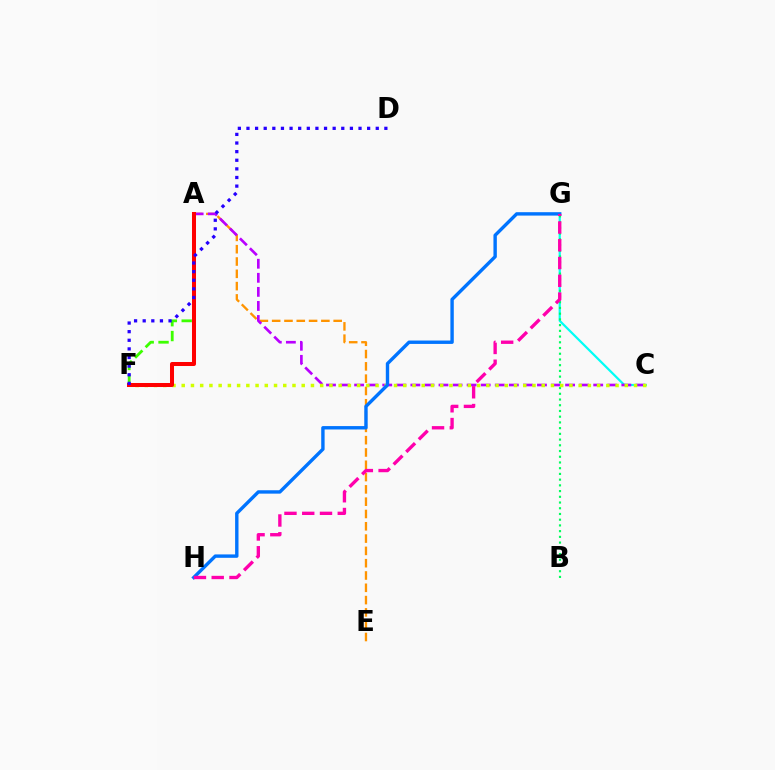{('C', 'G'): [{'color': '#00fff6', 'line_style': 'solid', 'thickness': 1.59}], ('A', 'F'): [{'color': '#3dff00', 'line_style': 'dashed', 'thickness': 2.02}, {'color': '#ff0000', 'line_style': 'solid', 'thickness': 2.89}], ('A', 'E'): [{'color': '#ff9400', 'line_style': 'dashed', 'thickness': 1.67}], ('B', 'G'): [{'color': '#00ff5c', 'line_style': 'dotted', 'thickness': 1.55}], ('A', 'C'): [{'color': '#b900ff', 'line_style': 'dashed', 'thickness': 1.91}], ('C', 'F'): [{'color': '#d1ff00', 'line_style': 'dotted', 'thickness': 2.51}], ('G', 'H'): [{'color': '#0074ff', 'line_style': 'solid', 'thickness': 2.44}, {'color': '#ff00ac', 'line_style': 'dashed', 'thickness': 2.41}], ('D', 'F'): [{'color': '#2500ff', 'line_style': 'dotted', 'thickness': 2.34}]}